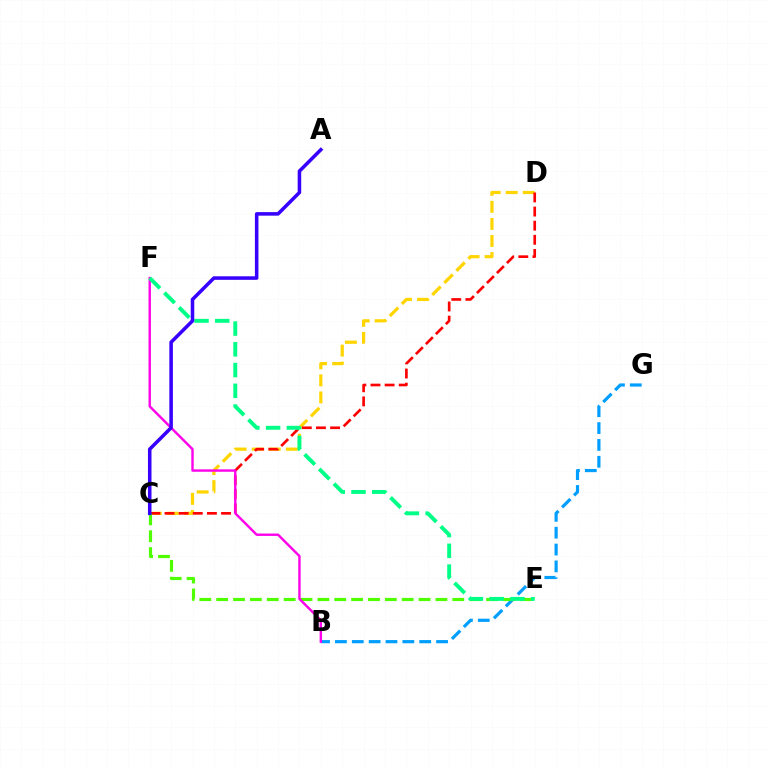{('C', 'D'): [{'color': '#ffd500', 'line_style': 'dashed', 'thickness': 2.32}, {'color': '#ff0000', 'line_style': 'dashed', 'thickness': 1.92}], ('B', 'G'): [{'color': '#009eff', 'line_style': 'dashed', 'thickness': 2.29}], ('C', 'E'): [{'color': '#4fff00', 'line_style': 'dashed', 'thickness': 2.29}], ('B', 'F'): [{'color': '#ff00ed', 'line_style': 'solid', 'thickness': 1.73}], ('E', 'F'): [{'color': '#00ff86', 'line_style': 'dashed', 'thickness': 2.82}], ('A', 'C'): [{'color': '#3700ff', 'line_style': 'solid', 'thickness': 2.55}]}